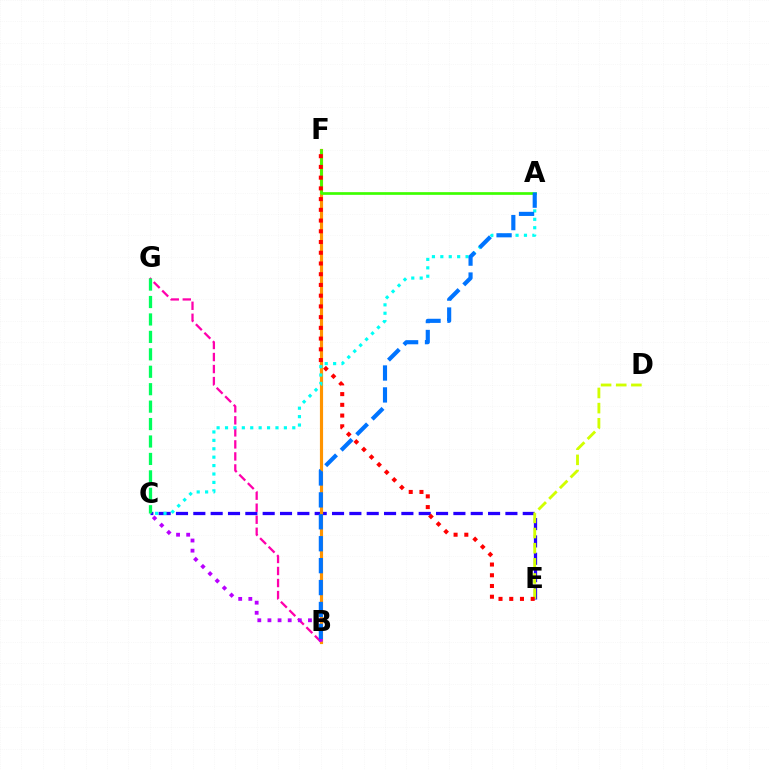{('C', 'E'): [{'color': '#2500ff', 'line_style': 'dashed', 'thickness': 2.36}], ('B', 'F'): [{'color': '#ff9400', 'line_style': 'solid', 'thickness': 2.28}], ('B', 'G'): [{'color': '#ff00ac', 'line_style': 'dashed', 'thickness': 1.63}], ('D', 'E'): [{'color': '#d1ff00', 'line_style': 'dashed', 'thickness': 2.06}], ('A', 'F'): [{'color': '#3dff00', 'line_style': 'solid', 'thickness': 1.94}], ('A', 'C'): [{'color': '#00fff6', 'line_style': 'dotted', 'thickness': 2.28}], ('E', 'F'): [{'color': '#ff0000', 'line_style': 'dotted', 'thickness': 2.92}], ('B', 'C'): [{'color': '#b900ff', 'line_style': 'dotted', 'thickness': 2.75}], ('A', 'B'): [{'color': '#0074ff', 'line_style': 'dashed', 'thickness': 2.98}], ('C', 'G'): [{'color': '#00ff5c', 'line_style': 'dashed', 'thickness': 2.37}]}